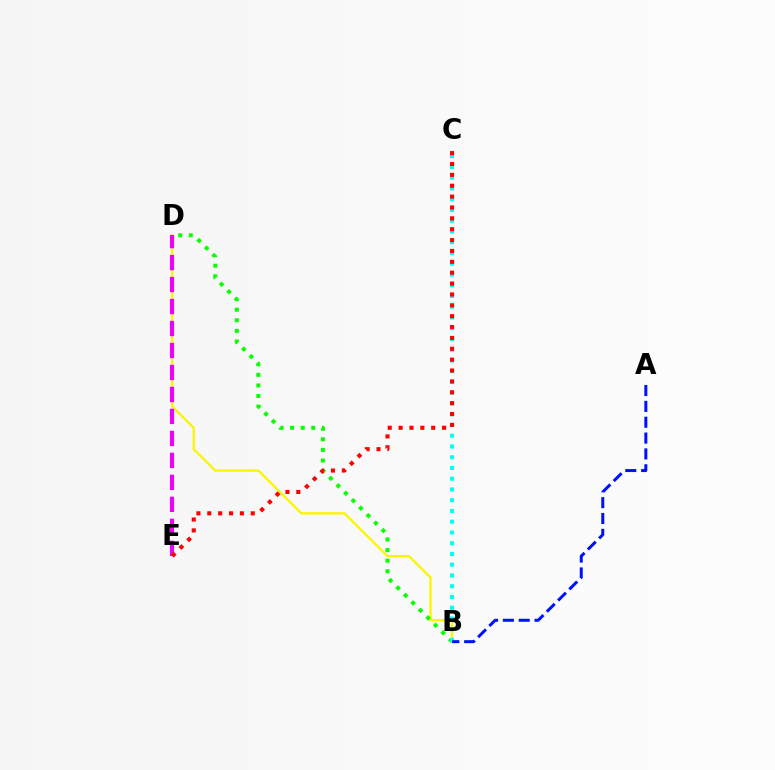{('B', 'D'): [{'color': '#fcf500', 'line_style': 'solid', 'thickness': 1.66}, {'color': '#08ff00', 'line_style': 'dotted', 'thickness': 2.88}], ('D', 'E'): [{'color': '#ee00ff', 'line_style': 'dashed', 'thickness': 2.99}], ('B', 'C'): [{'color': '#00fff6', 'line_style': 'dotted', 'thickness': 2.92}], ('C', 'E'): [{'color': '#ff0000', 'line_style': 'dotted', 'thickness': 2.95}], ('A', 'B'): [{'color': '#0010ff', 'line_style': 'dashed', 'thickness': 2.15}]}